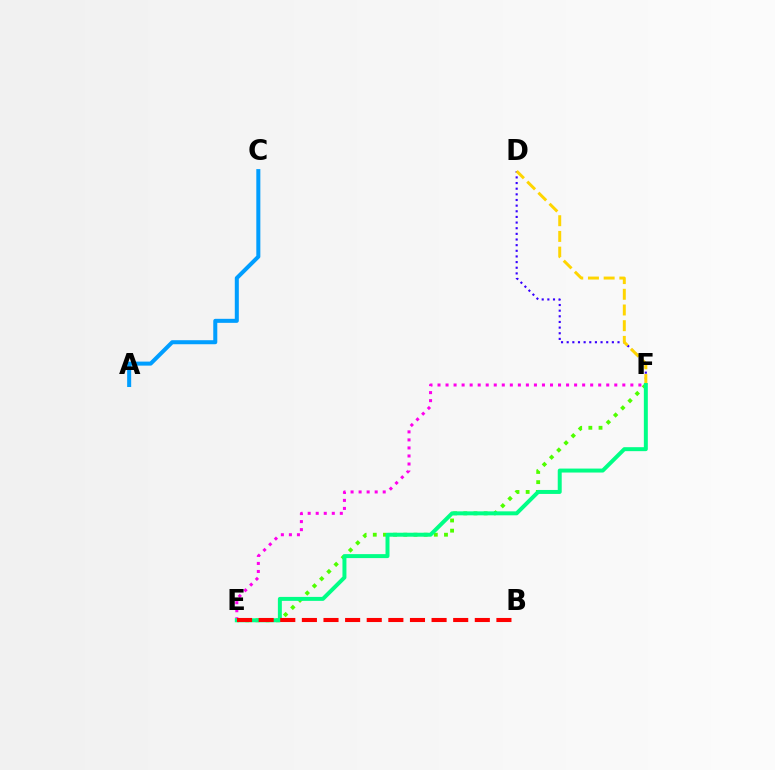{('E', 'F'): [{'color': '#4fff00', 'line_style': 'dotted', 'thickness': 2.76}, {'color': '#ff00ed', 'line_style': 'dotted', 'thickness': 2.18}, {'color': '#00ff86', 'line_style': 'solid', 'thickness': 2.86}], ('D', 'F'): [{'color': '#3700ff', 'line_style': 'dotted', 'thickness': 1.53}, {'color': '#ffd500', 'line_style': 'dashed', 'thickness': 2.13}], ('A', 'C'): [{'color': '#009eff', 'line_style': 'solid', 'thickness': 2.9}], ('B', 'E'): [{'color': '#ff0000', 'line_style': 'dashed', 'thickness': 2.94}]}